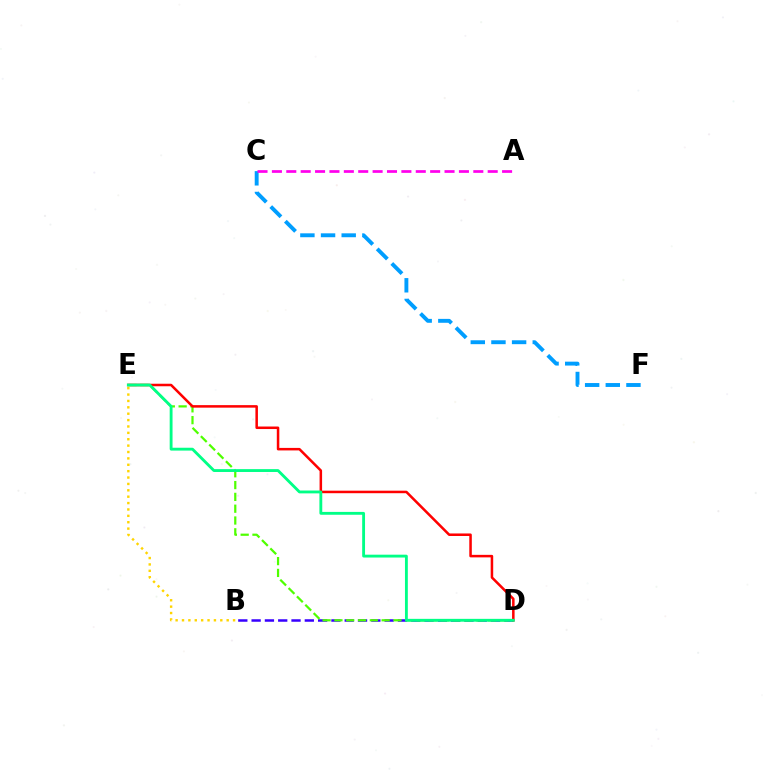{('B', 'E'): [{'color': '#ffd500', 'line_style': 'dotted', 'thickness': 1.73}], ('C', 'F'): [{'color': '#009eff', 'line_style': 'dashed', 'thickness': 2.81}], ('B', 'D'): [{'color': '#3700ff', 'line_style': 'dashed', 'thickness': 1.81}], ('D', 'E'): [{'color': '#4fff00', 'line_style': 'dashed', 'thickness': 1.6}, {'color': '#ff0000', 'line_style': 'solid', 'thickness': 1.82}, {'color': '#00ff86', 'line_style': 'solid', 'thickness': 2.05}], ('A', 'C'): [{'color': '#ff00ed', 'line_style': 'dashed', 'thickness': 1.95}]}